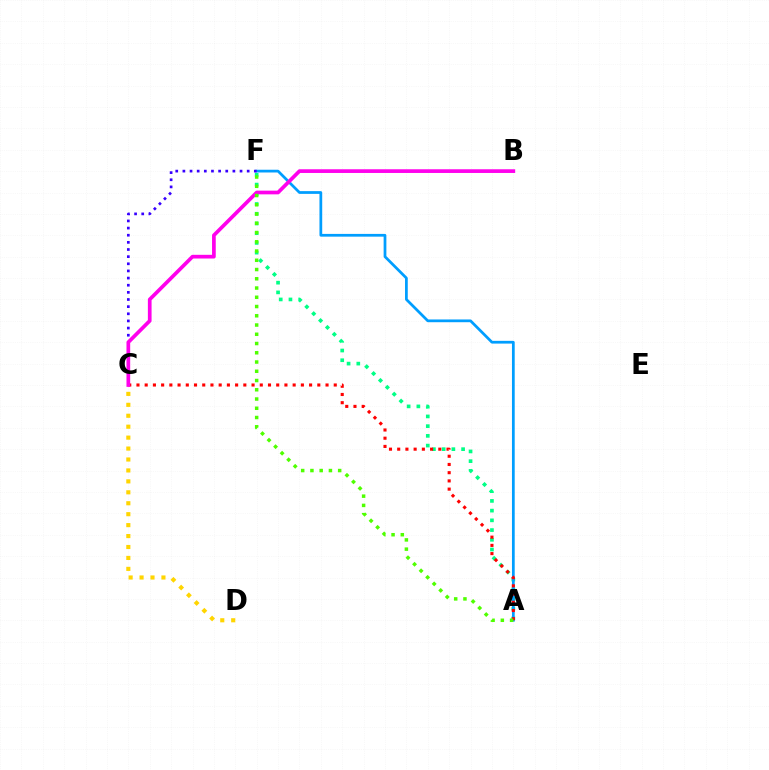{('A', 'F'): [{'color': '#00ff86', 'line_style': 'dotted', 'thickness': 2.64}, {'color': '#009eff', 'line_style': 'solid', 'thickness': 1.98}, {'color': '#4fff00', 'line_style': 'dotted', 'thickness': 2.51}], ('A', 'C'): [{'color': '#ff0000', 'line_style': 'dotted', 'thickness': 2.23}], ('C', 'F'): [{'color': '#3700ff', 'line_style': 'dotted', 'thickness': 1.94}], ('B', 'C'): [{'color': '#ff00ed', 'line_style': 'solid', 'thickness': 2.67}], ('C', 'D'): [{'color': '#ffd500', 'line_style': 'dotted', 'thickness': 2.97}]}